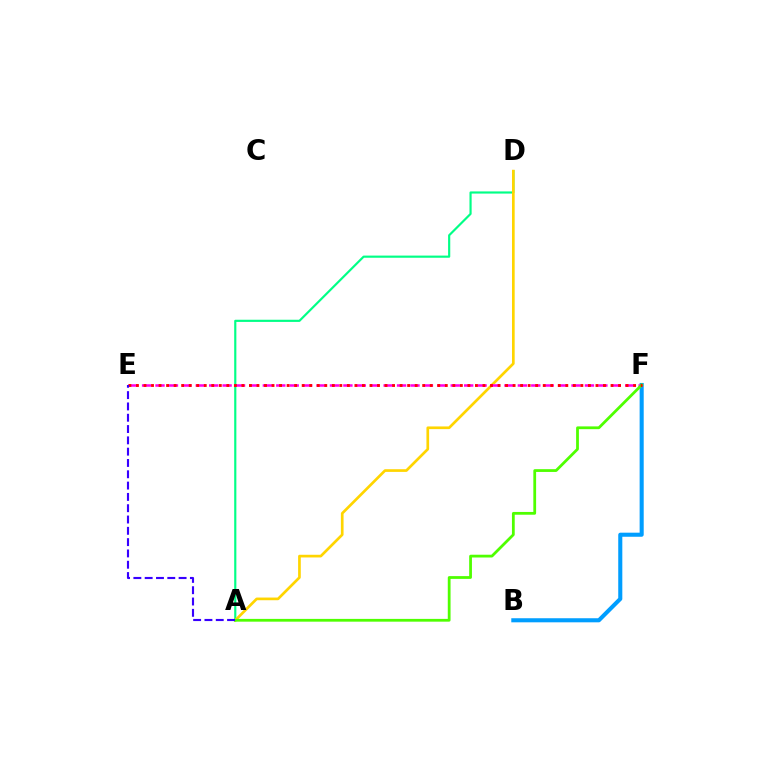{('A', 'D'): [{'color': '#00ff86', 'line_style': 'solid', 'thickness': 1.56}, {'color': '#ffd500', 'line_style': 'solid', 'thickness': 1.93}], ('B', 'F'): [{'color': '#009eff', 'line_style': 'solid', 'thickness': 2.94}], ('E', 'F'): [{'color': '#ff00ed', 'line_style': 'dashed', 'thickness': 1.82}, {'color': '#ff0000', 'line_style': 'dotted', 'thickness': 2.05}], ('A', 'F'): [{'color': '#4fff00', 'line_style': 'solid', 'thickness': 2.0}], ('A', 'E'): [{'color': '#3700ff', 'line_style': 'dashed', 'thickness': 1.54}]}